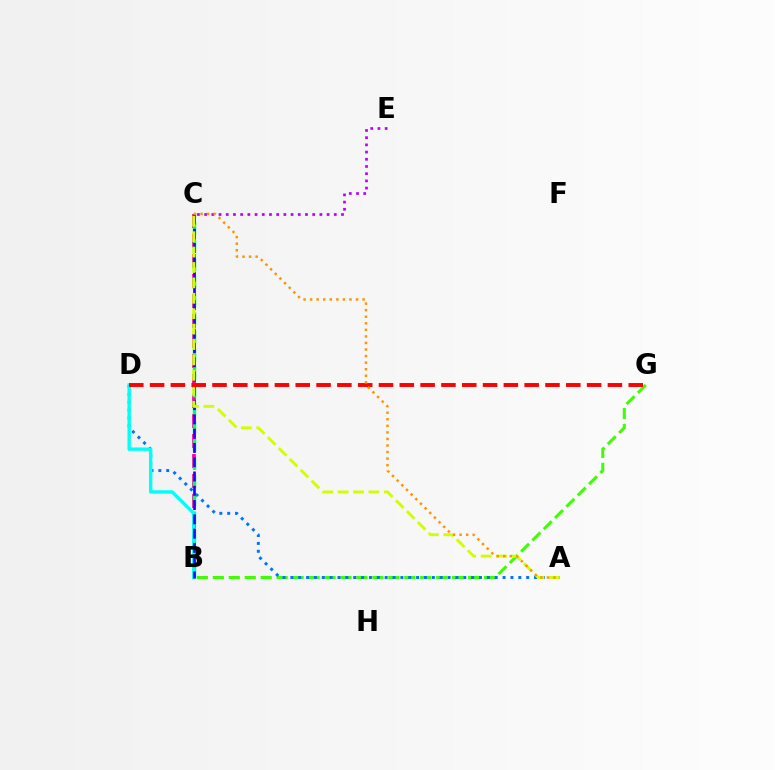{('B', 'G'): [{'color': '#3dff00', 'line_style': 'dashed', 'thickness': 2.17}], ('A', 'D'): [{'color': '#0074ff', 'line_style': 'dotted', 'thickness': 2.14}], ('B', 'C'): [{'color': '#ff00ac', 'line_style': 'dashed', 'thickness': 2.72}, {'color': '#00ff5c', 'line_style': 'dashed', 'thickness': 2.46}, {'color': '#2500ff', 'line_style': 'dashed', 'thickness': 1.94}], ('B', 'D'): [{'color': '#00fff6', 'line_style': 'solid', 'thickness': 2.43}], ('C', 'E'): [{'color': '#b900ff', 'line_style': 'dotted', 'thickness': 1.96}], ('A', 'C'): [{'color': '#d1ff00', 'line_style': 'dashed', 'thickness': 2.09}, {'color': '#ff9400', 'line_style': 'dotted', 'thickness': 1.78}], ('D', 'G'): [{'color': '#ff0000', 'line_style': 'dashed', 'thickness': 2.83}]}